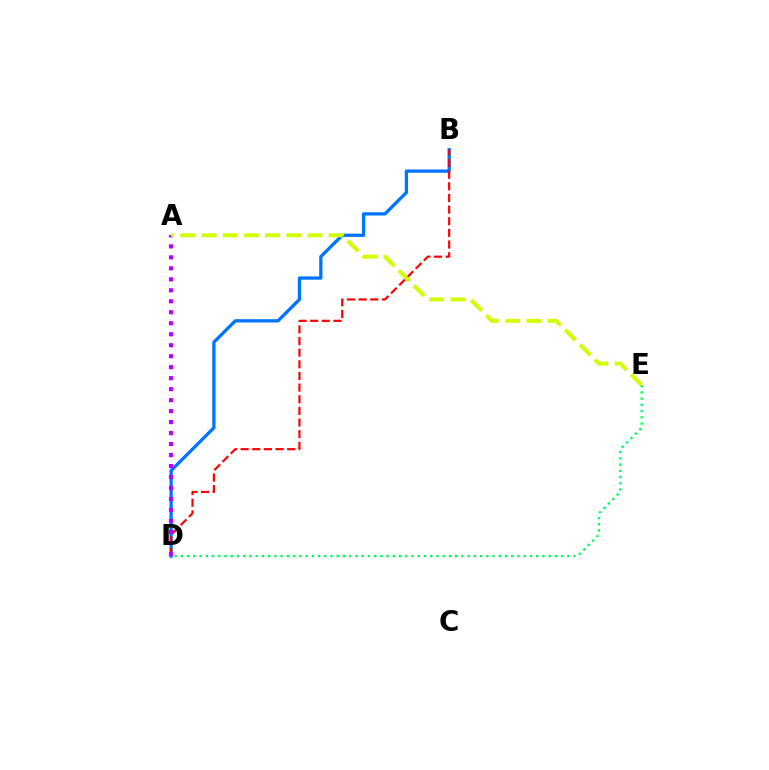{('B', 'D'): [{'color': '#0074ff', 'line_style': 'solid', 'thickness': 2.37}, {'color': '#ff0000', 'line_style': 'dashed', 'thickness': 1.58}], ('A', 'D'): [{'color': '#b900ff', 'line_style': 'dotted', 'thickness': 2.98}], ('D', 'E'): [{'color': '#00ff5c', 'line_style': 'dotted', 'thickness': 1.69}], ('A', 'E'): [{'color': '#d1ff00', 'line_style': 'dashed', 'thickness': 2.88}]}